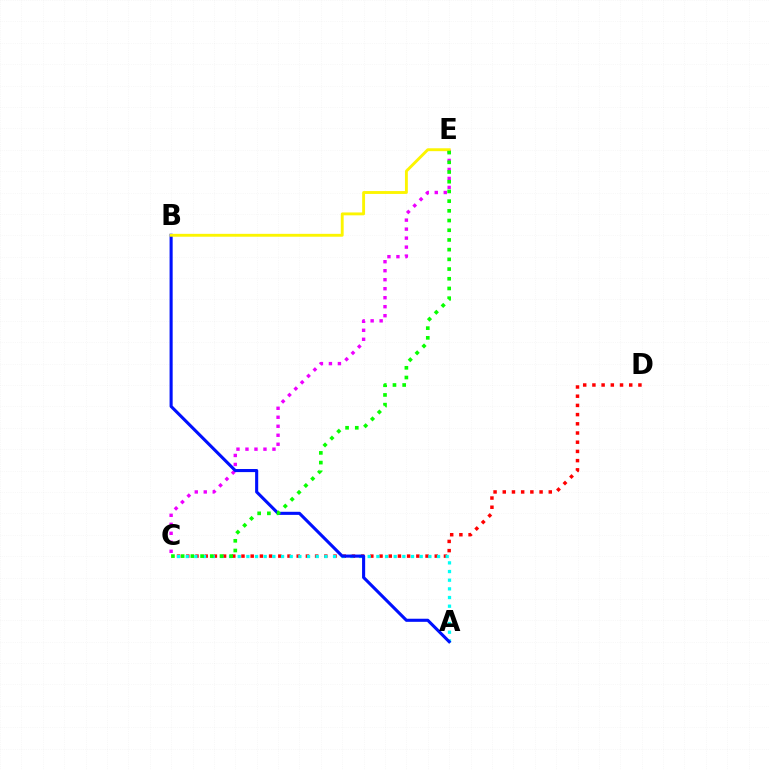{('C', 'D'): [{'color': '#ff0000', 'line_style': 'dotted', 'thickness': 2.5}], ('C', 'E'): [{'color': '#ee00ff', 'line_style': 'dotted', 'thickness': 2.44}, {'color': '#08ff00', 'line_style': 'dotted', 'thickness': 2.64}], ('A', 'C'): [{'color': '#00fff6', 'line_style': 'dotted', 'thickness': 2.35}], ('A', 'B'): [{'color': '#0010ff', 'line_style': 'solid', 'thickness': 2.22}], ('B', 'E'): [{'color': '#fcf500', 'line_style': 'solid', 'thickness': 2.07}]}